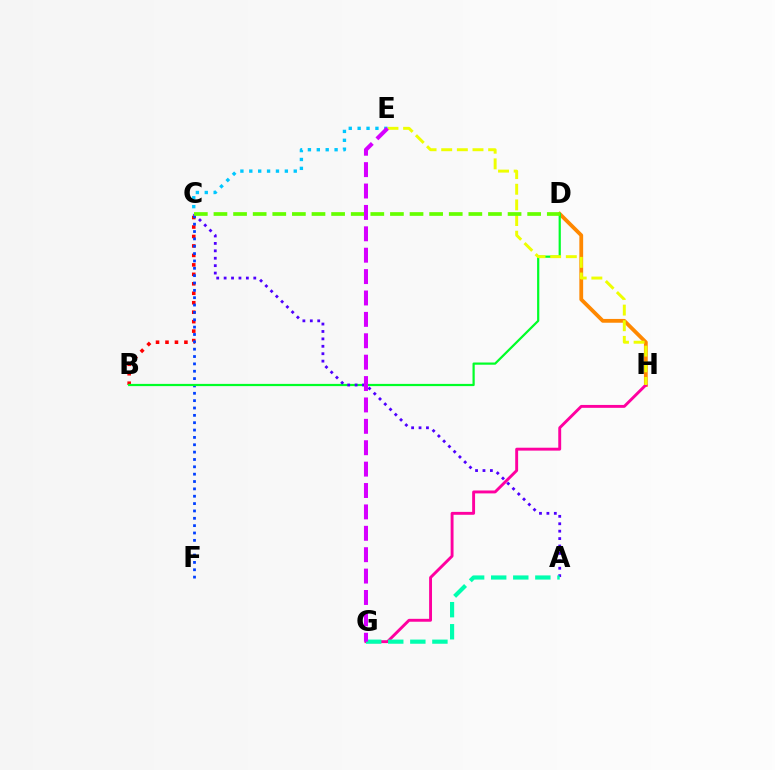{('D', 'H'): [{'color': '#ff8800', 'line_style': 'solid', 'thickness': 2.73}], ('B', 'C'): [{'color': '#ff0000', 'line_style': 'dotted', 'thickness': 2.57}], ('G', 'H'): [{'color': '#ff00a0', 'line_style': 'solid', 'thickness': 2.09}], ('C', 'F'): [{'color': '#003fff', 'line_style': 'dotted', 'thickness': 2.0}], ('B', 'D'): [{'color': '#00ff27', 'line_style': 'solid', 'thickness': 1.59}], ('A', 'C'): [{'color': '#4f00ff', 'line_style': 'dotted', 'thickness': 2.01}], ('E', 'H'): [{'color': '#eeff00', 'line_style': 'dashed', 'thickness': 2.12}], ('C', 'E'): [{'color': '#00c7ff', 'line_style': 'dotted', 'thickness': 2.42}], ('C', 'D'): [{'color': '#66ff00', 'line_style': 'dashed', 'thickness': 2.66}], ('A', 'G'): [{'color': '#00ffaf', 'line_style': 'dashed', 'thickness': 3.0}], ('E', 'G'): [{'color': '#d600ff', 'line_style': 'dashed', 'thickness': 2.91}]}